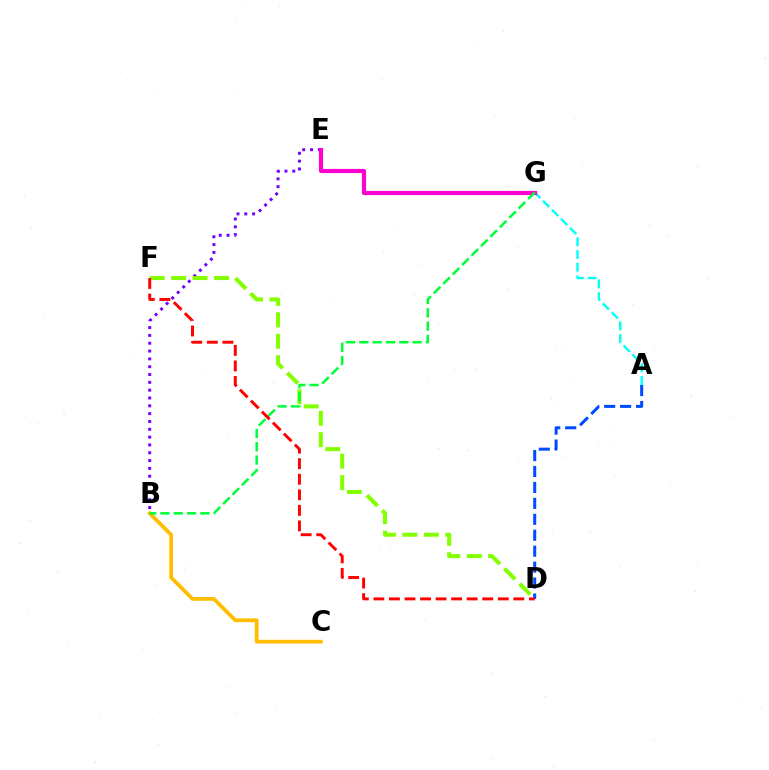{('B', 'E'): [{'color': '#7200ff', 'line_style': 'dotted', 'thickness': 2.13}], ('A', 'G'): [{'color': '#00fff6', 'line_style': 'dashed', 'thickness': 1.73}], ('A', 'D'): [{'color': '#004bff', 'line_style': 'dashed', 'thickness': 2.17}], ('D', 'F'): [{'color': '#84ff00', 'line_style': 'dashed', 'thickness': 2.91}, {'color': '#ff0000', 'line_style': 'dashed', 'thickness': 2.11}], ('E', 'G'): [{'color': '#ff00cf', 'line_style': 'solid', 'thickness': 2.99}], ('B', 'C'): [{'color': '#ffbd00', 'line_style': 'solid', 'thickness': 2.7}], ('B', 'G'): [{'color': '#00ff39', 'line_style': 'dashed', 'thickness': 1.81}]}